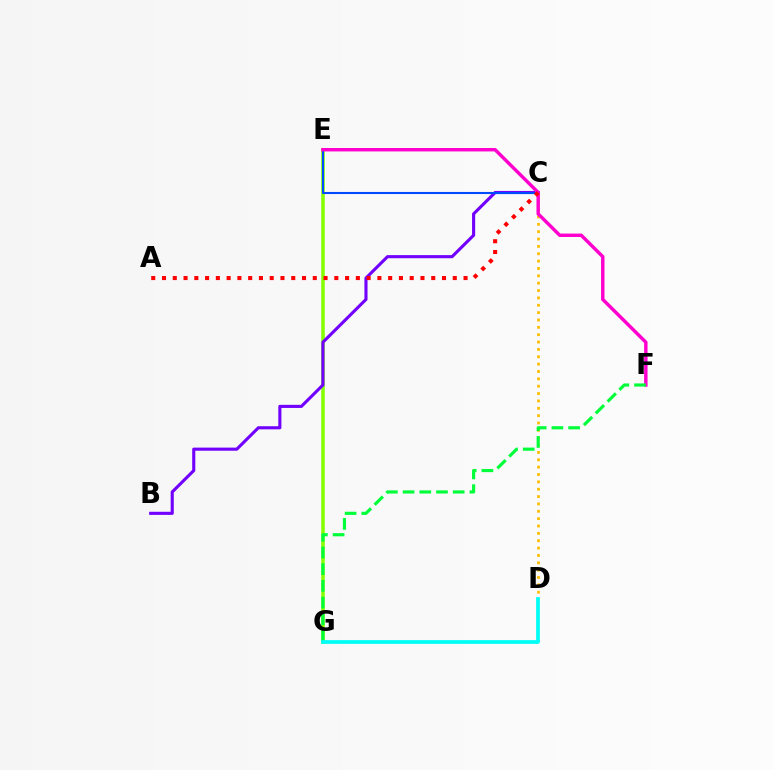{('E', 'G'): [{'color': '#84ff00', 'line_style': 'solid', 'thickness': 2.54}], ('B', 'C'): [{'color': '#7200ff', 'line_style': 'solid', 'thickness': 2.24}], ('C', 'E'): [{'color': '#004bff', 'line_style': 'solid', 'thickness': 1.5}], ('C', 'D'): [{'color': '#ffbd00', 'line_style': 'dotted', 'thickness': 2.0}], ('E', 'F'): [{'color': '#ff00cf', 'line_style': 'solid', 'thickness': 2.47}], ('A', 'C'): [{'color': '#ff0000', 'line_style': 'dotted', 'thickness': 2.93}], ('F', 'G'): [{'color': '#00ff39', 'line_style': 'dashed', 'thickness': 2.27}], ('D', 'G'): [{'color': '#00fff6', 'line_style': 'solid', 'thickness': 2.7}]}